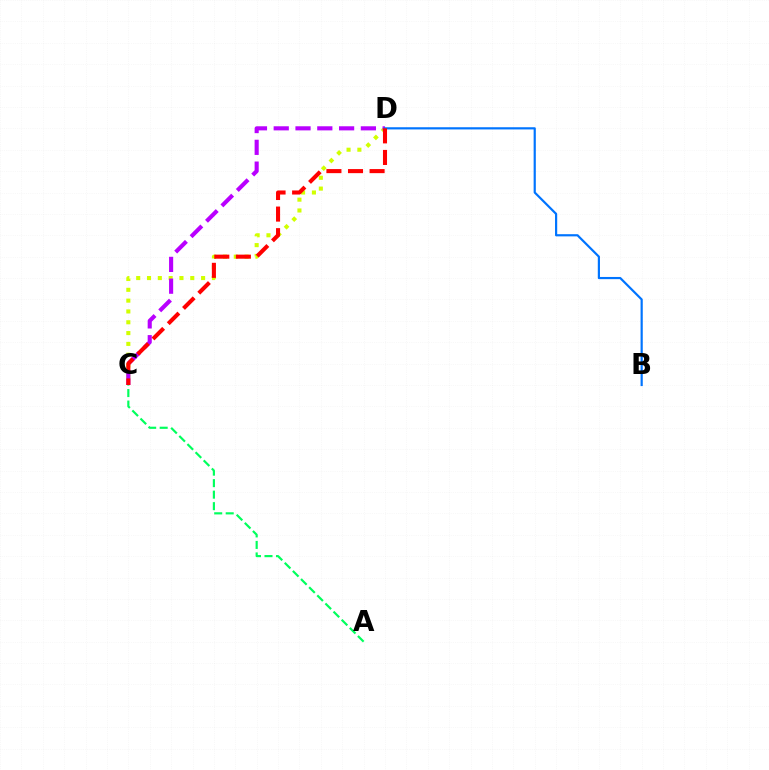{('C', 'D'): [{'color': '#d1ff00', 'line_style': 'dotted', 'thickness': 2.94}, {'color': '#b900ff', 'line_style': 'dashed', 'thickness': 2.96}, {'color': '#ff0000', 'line_style': 'dashed', 'thickness': 2.93}], ('B', 'D'): [{'color': '#0074ff', 'line_style': 'solid', 'thickness': 1.58}], ('A', 'C'): [{'color': '#00ff5c', 'line_style': 'dashed', 'thickness': 1.56}]}